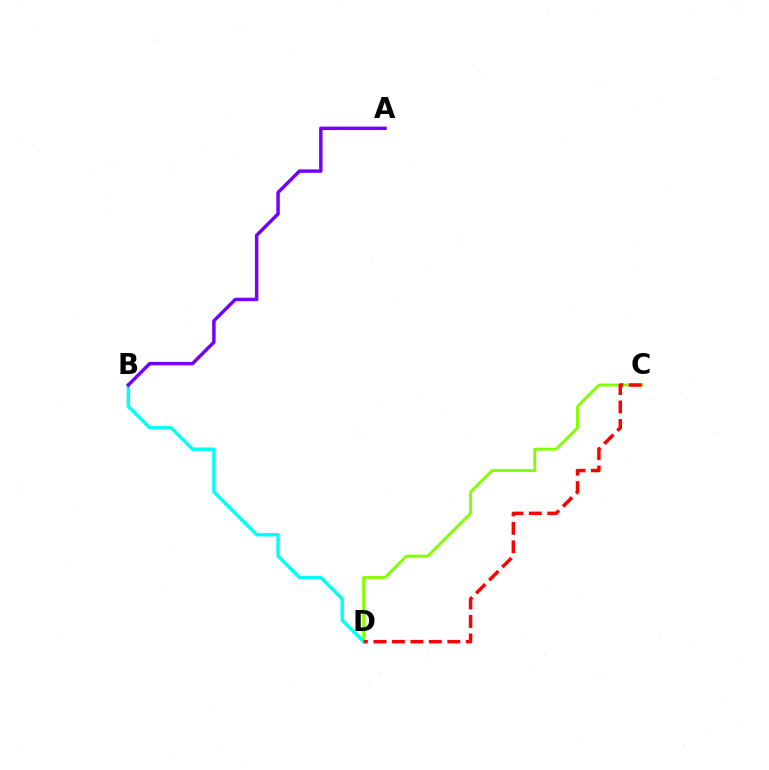{('C', 'D'): [{'color': '#84ff00', 'line_style': 'solid', 'thickness': 2.1}, {'color': '#ff0000', 'line_style': 'dashed', 'thickness': 2.51}], ('B', 'D'): [{'color': '#00fff6', 'line_style': 'solid', 'thickness': 2.45}], ('A', 'B'): [{'color': '#7200ff', 'line_style': 'solid', 'thickness': 2.48}]}